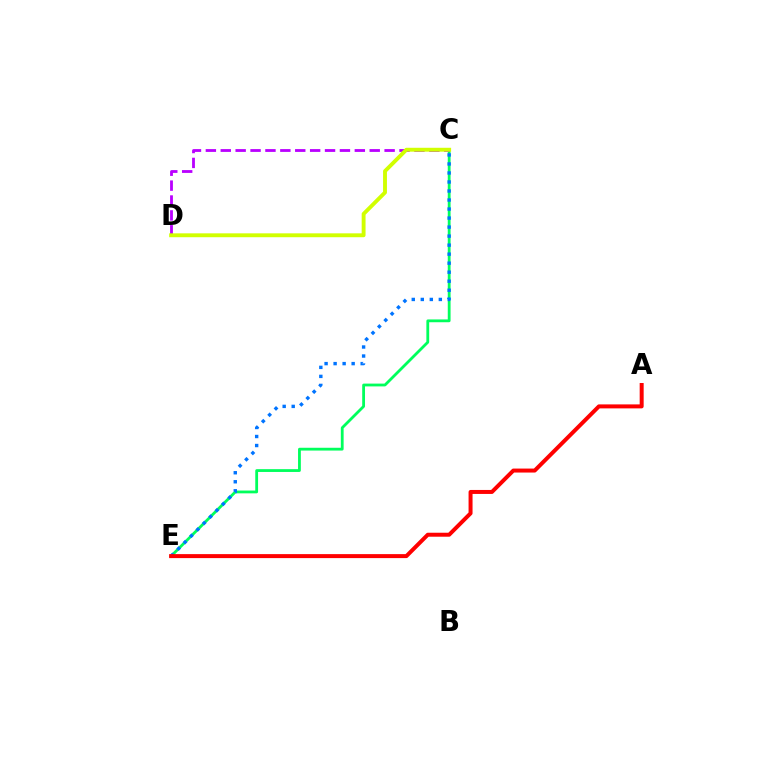{('C', 'E'): [{'color': '#00ff5c', 'line_style': 'solid', 'thickness': 2.02}, {'color': '#0074ff', 'line_style': 'dotted', 'thickness': 2.45}], ('C', 'D'): [{'color': '#b900ff', 'line_style': 'dashed', 'thickness': 2.02}, {'color': '#d1ff00', 'line_style': 'solid', 'thickness': 2.79}], ('A', 'E'): [{'color': '#ff0000', 'line_style': 'solid', 'thickness': 2.87}]}